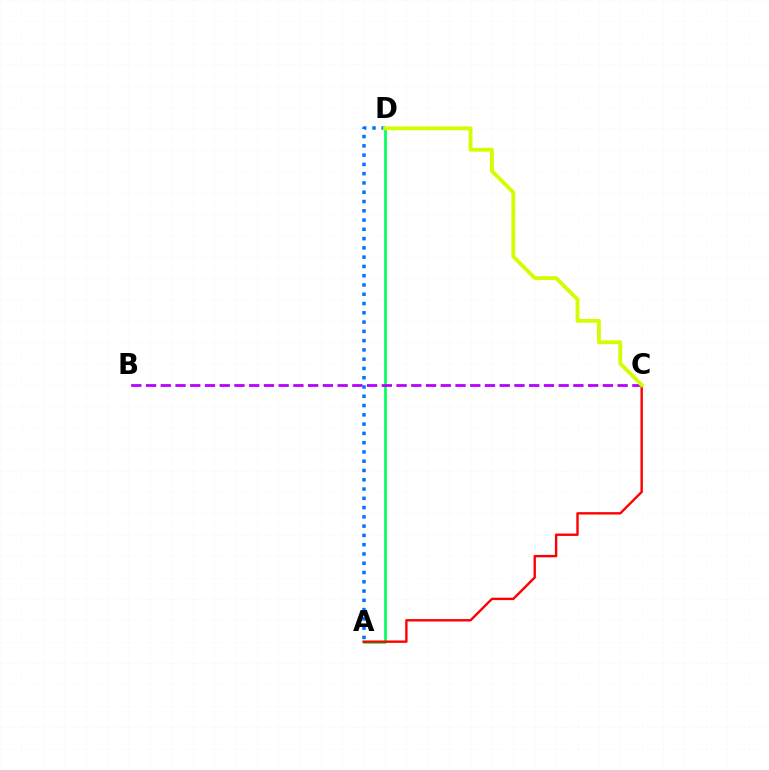{('A', 'D'): [{'color': '#00ff5c', 'line_style': 'solid', 'thickness': 1.94}, {'color': '#0074ff', 'line_style': 'dotted', 'thickness': 2.52}], ('A', 'C'): [{'color': '#ff0000', 'line_style': 'solid', 'thickness': 1.72}], ('B', 'C'): [{'color': '#b900ff', 'line_style': 'dashed', 'thickness': 2.0}], ('C', 'D'): [{'color': '#d1ff00', 'line_style': 'solid', 'thickness': 2.76}]}